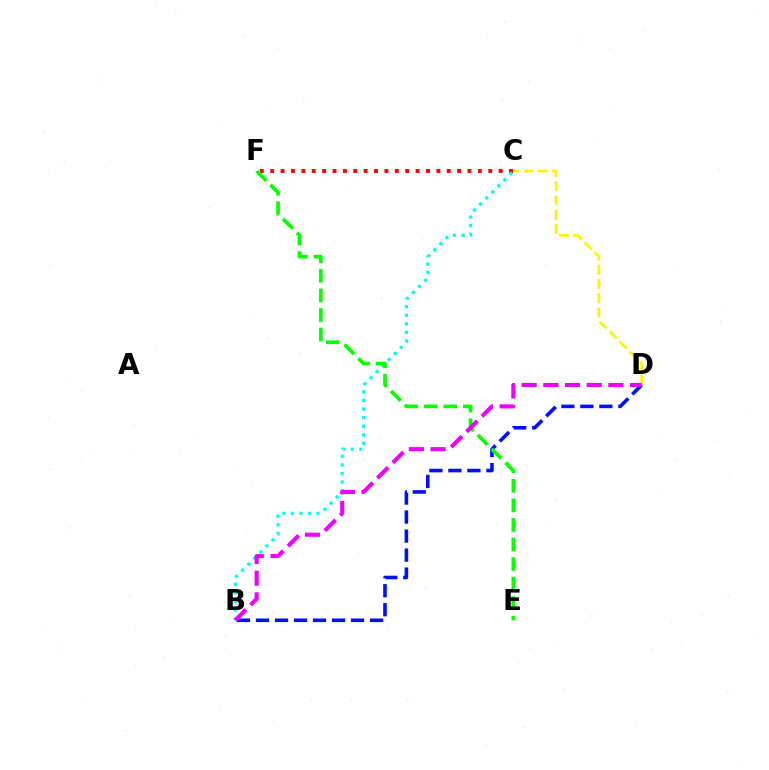{('C', 'F'): [{'color': '#ff0000', 'line_style': 'dotted', 'thickness': 2.82}], ('B', 'C'): [{'color': '#00fff6', 'line_style': 'dotted', 'thickness': 2.33}], ('B', 'D'): [{'color': '#0010ff', 'line_style': 'dashed', 'thickness': 2.58}, {'color': '#ee00ff', 'line_style': 'dashed', 'thickness': 2.95}], ('C', 'D'): [{'color': '#fcf500', 'line_style': 'dashed', 'thickness': 1.93}], ('E', 'F'): [{'color': '#08ff00', 'line_style': 'dashed', 'thickness': 2.66}]}